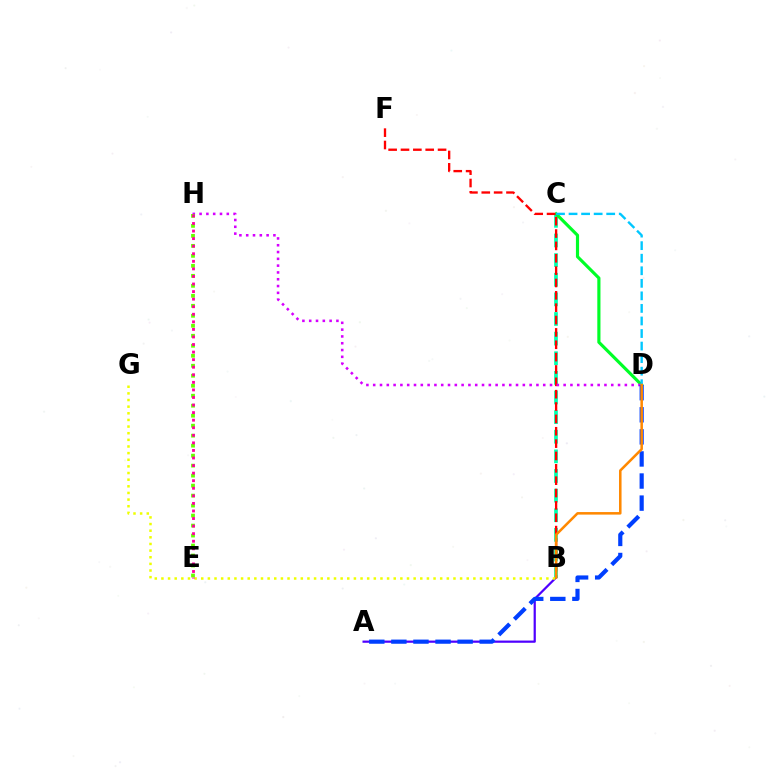{('A', 'B'): [{'color': '#4f00ff', 'line_style': 'solid', 'thickness': 1.6}], ('B', 'C'): [{'color': '#00ffaf', 'line_style': 'dashed', 'thickness': 2.67}], ('C', 'D'): [{'color': '#00ff27', 'line_style': 'solid', 'thickness': 2.27}, {'color': '#00c7ff', 'line_style': 'dashed', 'thickness': 1.71}], ('B', 'F'): [{'color': '#ff0000', 'line_style': 'dashed', 'thickness': 1.68}], ('D', 'H'): [{'color': '#d600ff', 'line_style': 'dotted', 'thickness': 1.85}], ('B', 'G'): [{'color': '#eeff00', 'line_style': 'dotted', 'thickness': 1.8}], ('A', 'D'): [{'color': '#003fff', 'line_style': 'dashed', 'thickness': 3.0}], ('E', 'H'): [{'color': '#66ff00', 'line_style': 'dotted', 'thickness': 2.71}, {'color': '#ff00a0', 'line_style': 'dotted', 'thickness': 2.06}], ('B', 'D'): [{'color': '#ff8800', 'line_style': 'solid', 'thickness': 1.83}]}